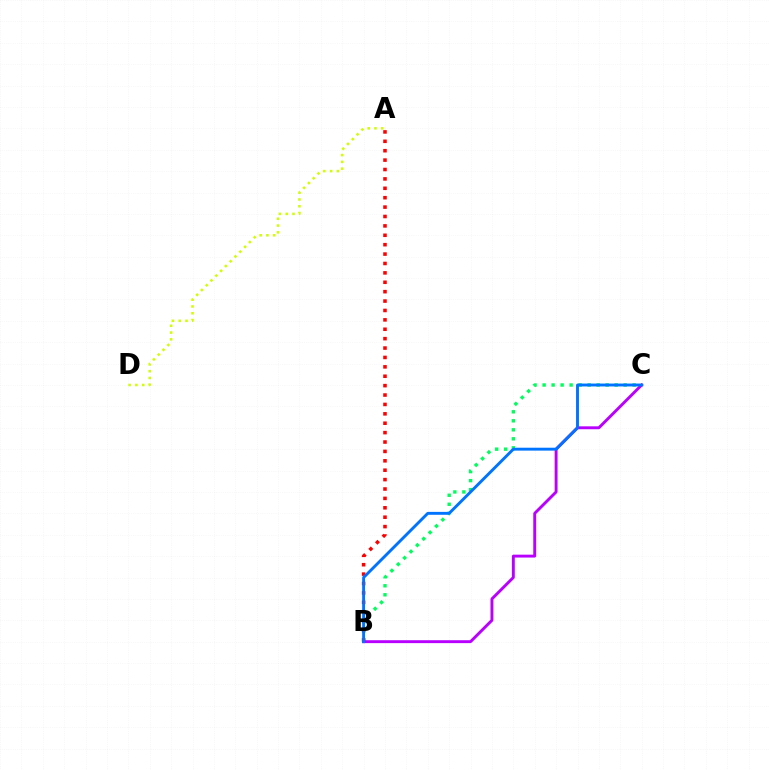{('B', 'C'): [{'color': '#00ff5c', 'line_style': 'dotted', 'thickness': 2.45}, {'color': '#b900ff', 'line_style': 'solid', 'thickness': 2.09}, {'color': '#0074ff', 'line_style': 'solid', 'thickness': 2.09}], ('A', 'B'): [{'color': '#ff0000', 'line_style': 'dotted', 'thickness': 2.55}], ('A', 'D'): [{'color': '#d1ff00', 'line_style': 'dotted', 'thickness': 1.84}]}